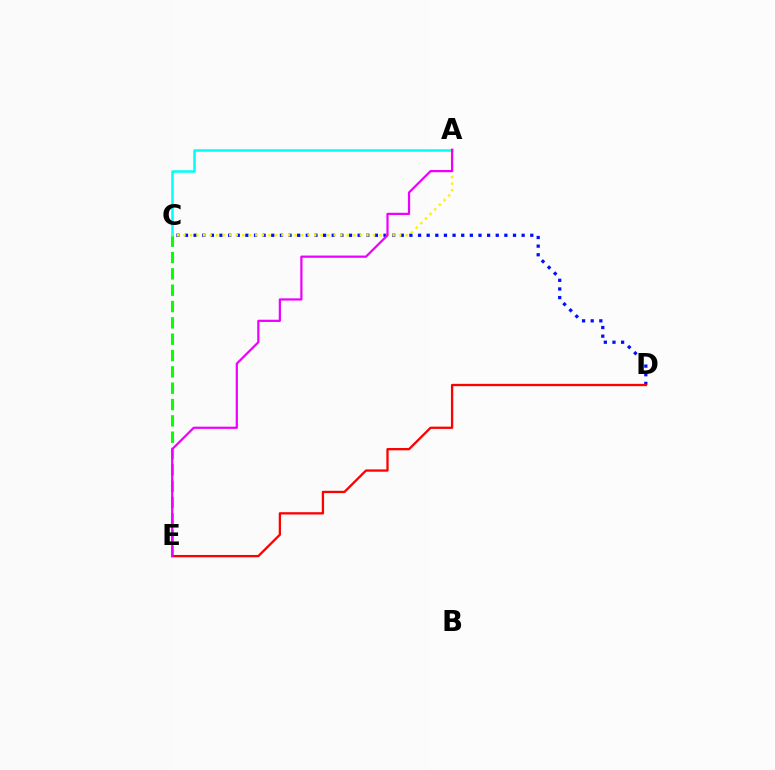{('C', 'D'): [{'color': '#0010ff', 'line_style': 'dotted', 'thickness': 2.35}], ('C', 'E'): [{'color': '#08ff00', 'line_style': 'dashed', 'thickness': 2.22}], ('A', 'C'): [{'color': '#00fff6', 'line_style': 'solid', 'thickness': 1.81}, {'color': '#fcf500', 'line_style': 'dotted', 'thickness': 1.78}], ('D', 'E'): [{'color': '#ff0000', 'line_style': 'solid', 'thickness': 1.65}], ('A', 'E'): [{'color': '#ee00ff', 'line_style': 'solid', 'thickness': 1.6}]}